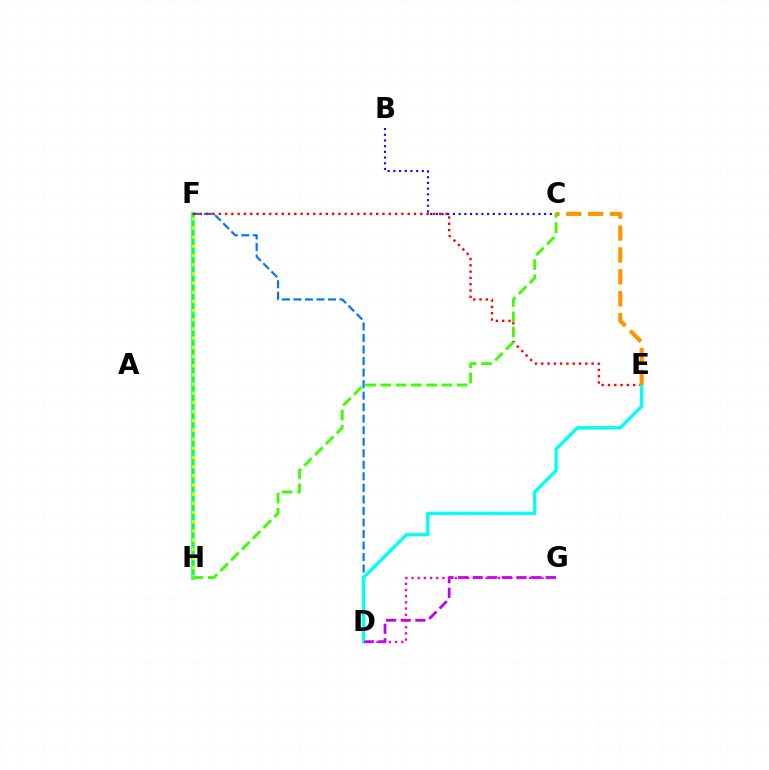{('F', 'H'): [{'color': '#00ff5c', 'line_style': 'solid', 'thickness': 2.54}, {'color': '#d1ff00', 'line_style': 'dotted', 'thickness': 2.49}], ('D', 'G'): [{'color': '#b900ff', 'line_style': 'dashed', 'thickness': 1.98}, {'color': '#ff00ac', 'line_style': 'dotted', 'thickness': 1.68}], ('D', 'F'): [{'color': '#0074ff', 'line_style': 'dashed', 'thickness': 1.57}], ('E', 'F'): [{'color': '#ff0000', 'line_style': 'dotted', 'thickness': 1.71}], ('B', 'C'): [{'color': '#2500ff', 'line_style': 'dotted', 'thickness': 1.55}], ('D', 'E'): [{'color': '#00fff6', 'line_style': 'solid', 'thickness': 2.4}], ('C', 'E'): [{'color': '#ff9400', 'line_style': 'dashed', 'thickness': 2.97}], ('C', 'H'): [{'color': '#3dff00', 'line_style': 'dashed', 'thickness': 2.07}]}